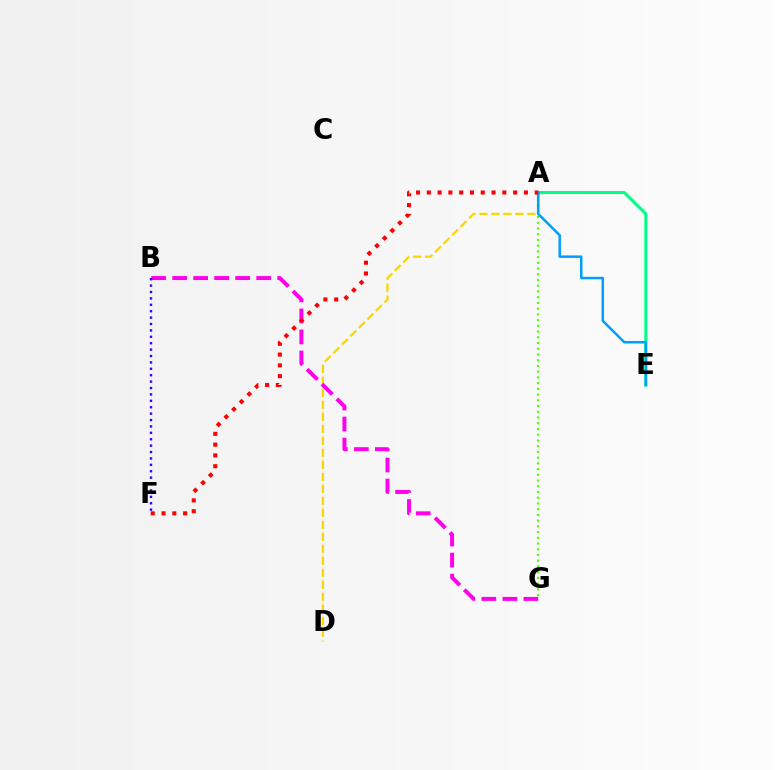{('A', 'D'): [{'color': '#ffd500', 'line_style': 'dashed', 'thickness': 1.63}], ('B', 'G'): [{'color': '#ff00ed', 'line_style': 'dashed', 'thickness': 2.85}], ('A', 'G'): [{'color': '#4fff00', 'line_style': 'dotted', 'thickness': 1.56}], ('A', 'E'): [{'color': '#00ff86', 'line_style': 'solid', 'thickness': 2.19}, {'color': '#009eff', 'line_style': 'solid', 'thickness': 1.8}], ('B', 'F'): [{'color': '#3700ff', 'line_style': 'dotted', 'thickness': 1.74}], ('A', 'F'): [{'color': '#ff0000', 'line_style': 'dotted', 'thickness': 2.93}]}